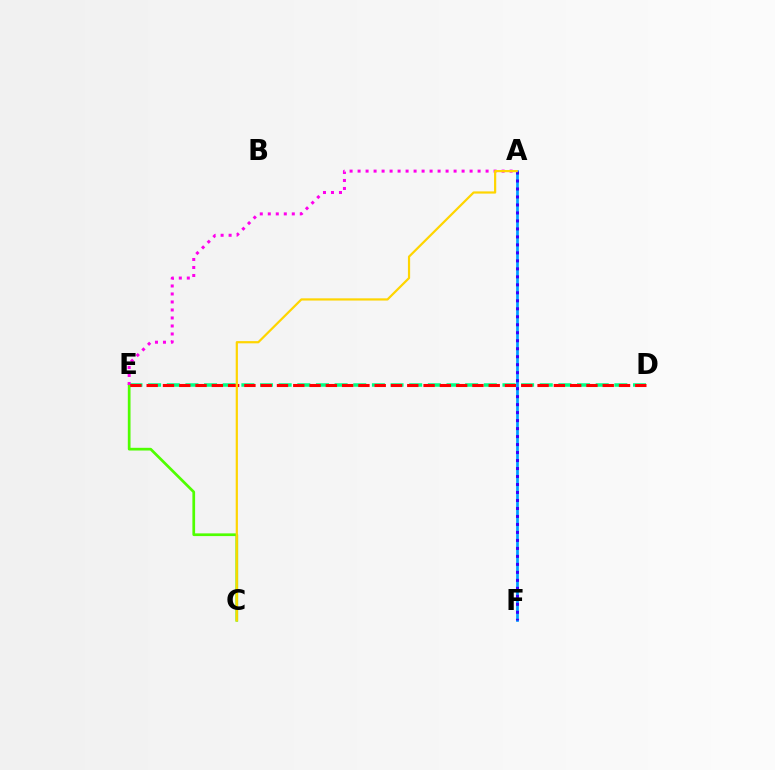{('D', 'E'): [{'color': '#00ff86', 'line_style': 'dashed', 'thickness': 2.53}, {'color': '#ff0000', 'line_style': 'dashed', 'thickness': 2.21}], ('C', 'E'): [{'color': '#4fff00', 'line_style': 'solid', 'thickness': 1.95}], ('A', 'E'): [{'color': '#ff00ed', 'line_style': 'dotted', 'thickness': 2.17}], ('A', 'F'): [{'color': '#009eff', 'line_style': 'solid', 'thickness': 1.96}, {'color': '#3700ff', 'line_style': 'dotted', 'thickness': 2.17}], ('A', 'C'): [{'color': '#ffd500', 'line_style': 'solid', 'thickness': 1.59}]}